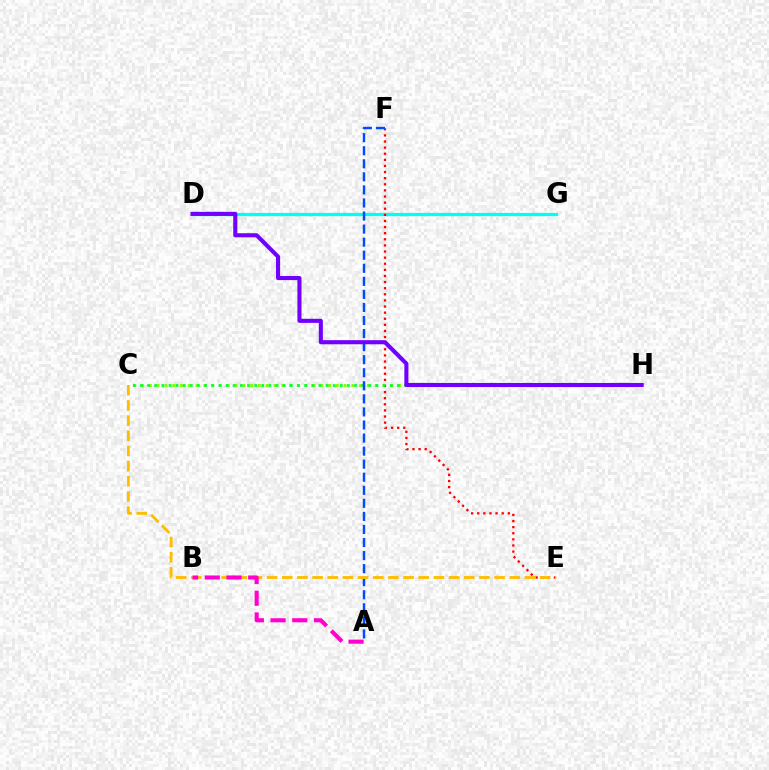{('D', 'G'): [{'color': '#00fff6', 'line_style': 'solid', 'thickness': 2.36}], ('C', 'H'): [{'color': '#84ff00', 'line_style': 'dotted', 'thickness': 2.12}, {'color': '#00ff39', 'line_style': 'dotted', 'thickness': 1.94}], ('E', 'F'): [{'color': '#ff0000', 'line_style': 'dotted', 'thickness': 1.66}], ('A', 'F'): [{'color': '#004bff', 'line_style': 'dashed', 'thickness': 1.77}], ('C', 'E'): [{'color': '#ffbd00', 'line_style': 'dashed', 'thickness': 2.06}], ('D', 'H'): [{'color': '#7200ff', 'line_style': 'solid', 'thickness': 2.94}], ('A', 'B'): [{'color': '#ff00cf', 'line_style': 'dashed', 'thickness': 2.95}]}